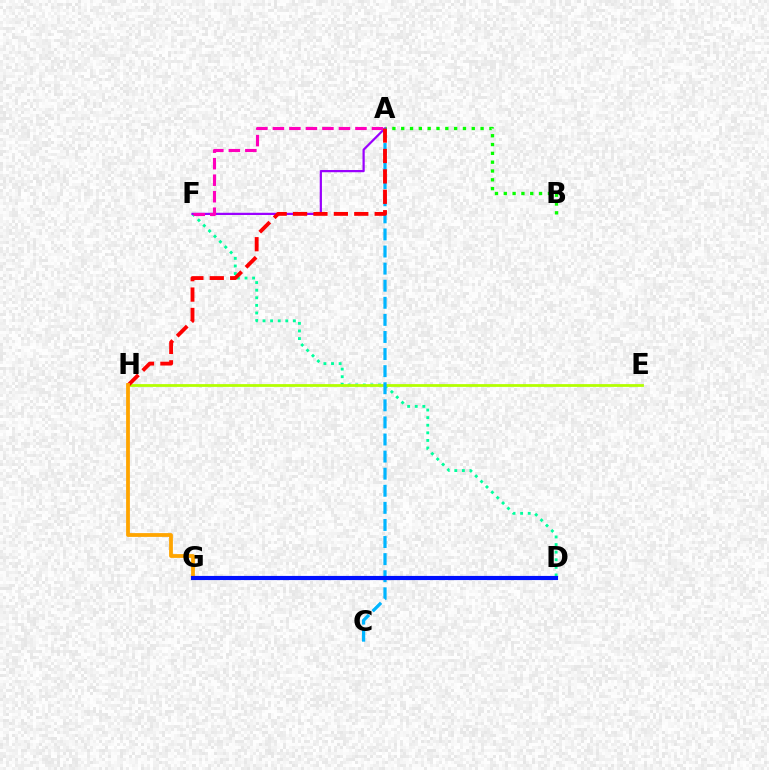{('D', 'F'): [{'color': '#00ff9d', 'line_style': 'dotted', 'thickness': 2.06}], ('A', 'B'): [{'color': '#08ff00', 'line_style': 'dotted', 'thickness': 2.4}], ('A', 'F'): [{'color': '#9b00ff', 'line_style': 'solid', 'thickness': 1.6}, {'color': '#ff00bd', 'line_style': 'dashed', 'thickness': 2.24}], ('E', 'H'): [{'color': '#b3ff00', 'line_style': 'solid', 'thickness': 1.99}], ('A', 'C'): [{'color': '#00b5ff', 'line_style': 'dashed', 'thickness': 2.32}], ('A', 'H'): [{'color': '#ff0000', 'line_style': 'dashed', 'thickness': 2.77}], ('G', 'H'): [{'color': '#ffa500', 'line_style': 'solid', 'thickness': 2.73}], ('D', 'G'): [{'color': '#0010ff', 'line_style': 'solid', 'thickness': 2.98}]}